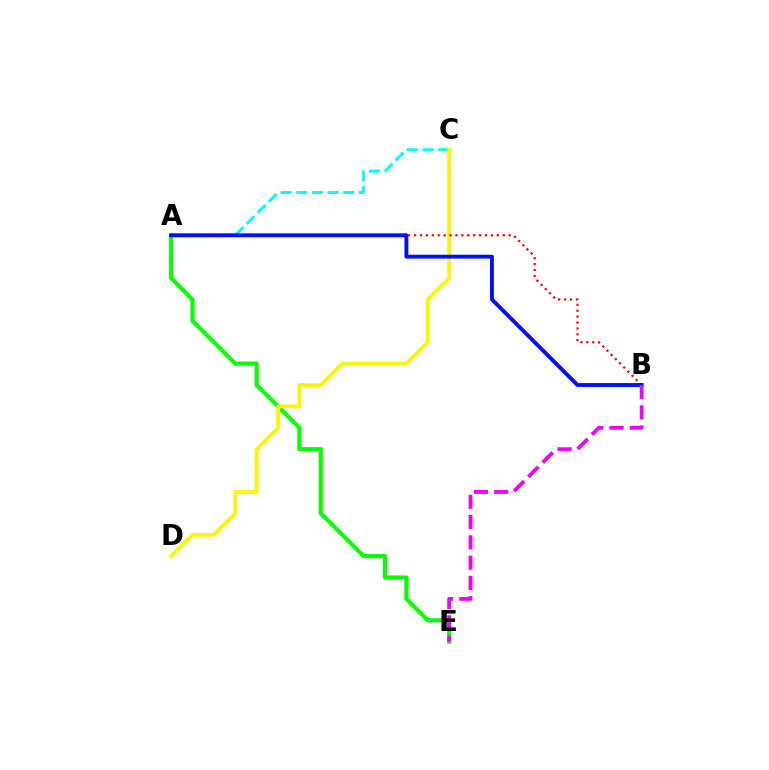{('A', 'E'): [{'color': '#08ff00', 'line_style': 'solid', 'thickness': 2.97}], ('A', 'C'): [{'color': '#00fff6', 'line_style': 'dashed', 'thickness': 2.13}], ('C', 'D'): [{'color': '#fcf500', 'line_style': 'solid', 'thickness': 2.69}], ('A', 'B'): [{'color': '#ff0000', 'line_style': 'dotted', 'thickness': 1.61}, {'color': '#0010ff', 'line_style': 'solid', 'thickness': 2.79}], ('B', 'E'): [{'color': '#ee00ff', 'line_style': 'dashed', 'thickness': 2.75}]}